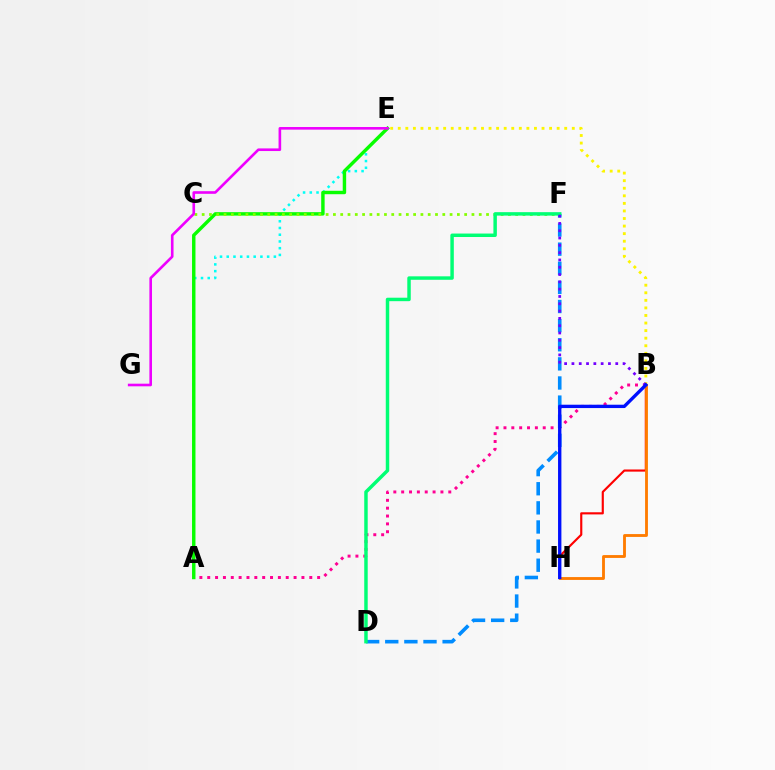{('A', 'E'): [{'color': '#00fff6', 'line_style': 'dotted', 'thickness': 1.83}, {'color': '#08ff00', 'line_style': 'solid', 'thickness': 2.47}], ('A', 'B'): [{'color': '#ff0094', 'line_style': 'dotted', 'thickness': 2.13}], ('C', 'F'): [{'color': '#84ff00', 'line_style': 'dotted', 'thickness': 1.98}], ('D', 'F'): [{'color': '#008cff', 'line_style': 'dashed', 'thickness': 2.6}, {'color': '#00ff74', 'line_style': 'solid', 'thickness': 2.49}], ('E', 'G'): [{'color': '#ee00ff', 'line_style': 'solid', 'thickness': 1.89}], ('B', 'E'): [{'color': '#fcf500', 'line_style': 'dotted', 'thickness': 2.06}], ('B', 'H'): [{'color': '#ff0000', 'line_style': 'solid', 'thickness': 1.55}, {'color': '#ff7c00', 'line_style': 'solid', 'thickness': 2.05}, {'color': '#0010ff', 'line_style': 'solid', 'thickness': 2.41}], ('B', 'F'): [{'color': '#7200ff', 'line_style': 'dotted', 'thickness': 1.98}]}